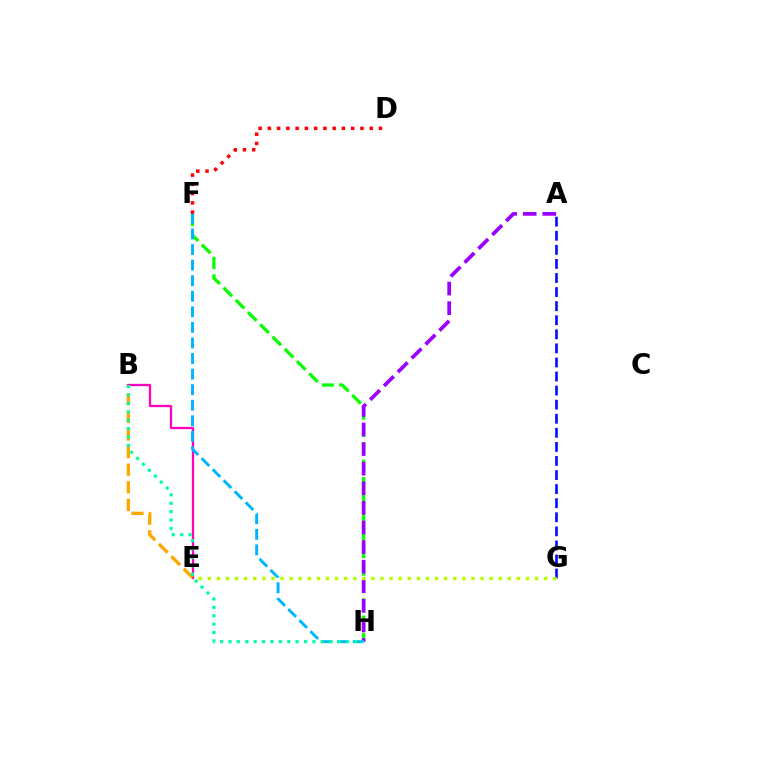{('B', 'E'): [{'color': '#ff00bd', 'line_style': 'solid', 'thickness': 1.64}, {'color': '#ffa500', 'line_style': 'dashed', 'thickness': 2.39}], ('F', 'H'): [{'color': '#08ff00', 'line_style': 'dashed', 'thickness': 2.35}, {'color': '#00b5ff', 'line_style': 'dashed', 'thickness': 2.12}], ('D', 'F'): [{'color': '#ff0000', 'line_style': 'dotted', 'thickness': 2.52}], ('A', 'H'): [{'color': '#9b00ff', 'line_style': 'dashed', 'thickness': 2.66}], ('A', 'G'): [{'color': '#0010ff', 'line_style': 'dashed', 'thickness': 1.91}], ('B', 'H'): [{'color': '#00ff9d', 'line_style': 'dotted', 'thickness': 2.28}], ('E', 'G'): [{'color': '#b3ff00', 'line_style': 'dotted', 'thickness': 2.47}]}